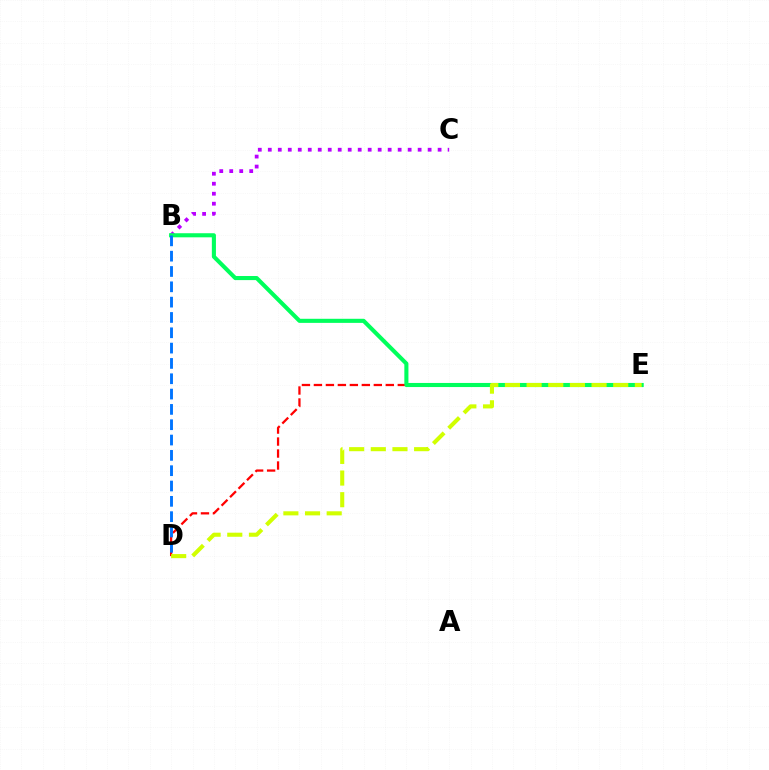{('B', 'C'): [{'color': '#b900ff', 'line_style': 'dotted', 'thickness': 2.71}], ('D', 'E'): [{'color': '#ff0000', 'line_style': 'dashed', 'thickness': 1.63}, {'color': '#d1ff00', 'line_style': 'dashed', 'thickness': 2.94}], ('B', 'E'): [{'color': '#00ff5c', 'line_style': 'solid', 'thickness': 2.95}], ('B', 'D'): [{'color': '#0074ff', 'line_style': 'dashed', 'thickness': 2.08}]}